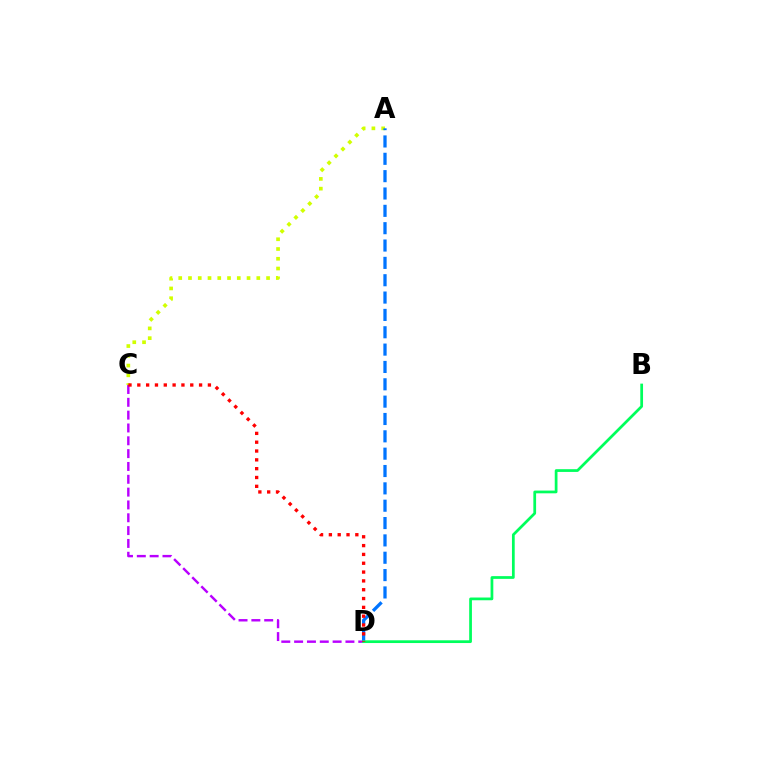{('A', 'C'): [{'color': '#d1ff00', 'line_style': 'dotted', 'thickness': 2.65}], ('A', 'D'): [{'color': '#0074ff', 'line_style': 'dashed', 'thickness': 2.36}], ('C', 'D'): [{'color': '#b900ff', 'line_style': 'dashed', 'thickness': 1.74}, {'color': '#ff0000', 'line_style': 'dotted', 'thickness': 2.4}], ('B', 'D'): [{'color': '#00ff5c', 'line_style': 'solid', 'thickness': 1.97}]}